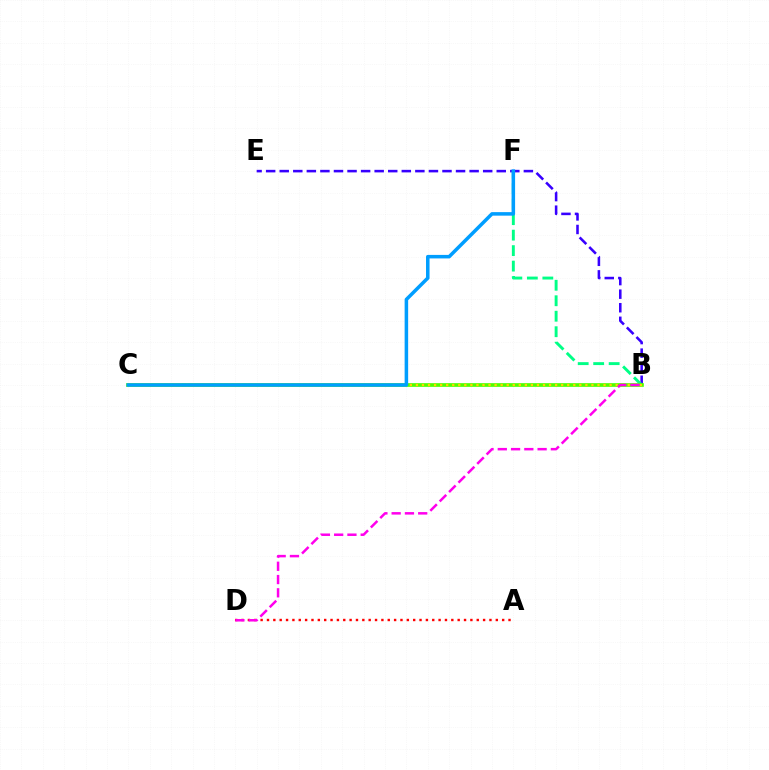{('B', 'E'): [{'color': '#3700ff', 'line_style': 'dashed', 'thickness': 1.84}], ('B', 'F'): [{'color': '#00ff86', 'line_style': 'dashed', 'thickness': 2.1}], ('A', 'D'): [{'color': '#ff0000', 'line_style': 'dotted', 'thickness': 1.73}], ('B', 'C'): [{'color': '#4fff00', 'line_style': 'solid', 'thickness': 2.66}, {'color': '#ffd500', 'line_style': 'dotted', 'thickness': 1.64}], ('C', 'F'): [{'color': '#009eff', 'line_style': 'solid', 'thickness': 2.54}], ('B', 'D'): [{'color': '#ff00ed', 'line_style': 'dashed', 'thickness': 1.8}]}